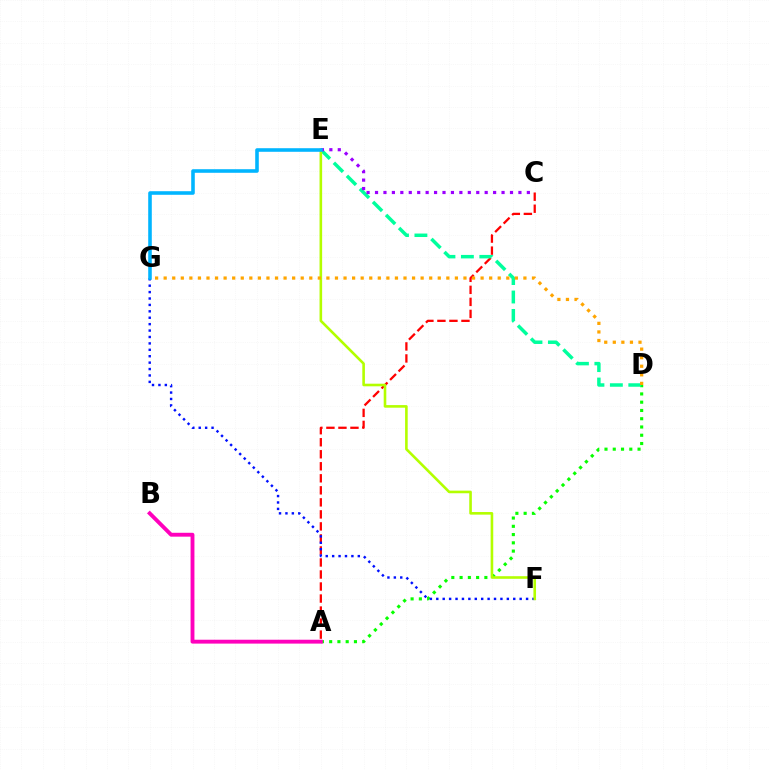{('A', 'C'): [{'color': '#ff0000', 'line_style': 'dashed', 'thickness': 1.63}], ('A', 'D'): [{'color': '#08ff00', 'line_style': 'dotted', 'thickness': 2.25}], ('F', 'G'): [{'color': '#0010ff', 'line_style': 'dotted', 'thickness': 1.74}], ('D', 'E'): [{'color': '#00ff9d', 'line_style': 'dashed', 'thickness': 2.51}], ('E', 'F'): [{'color': '#b3ff00', 'line_style': 'solid', 'thickness': 1.88}], ('D', 'G'): [{'color': '#ffa500', 'line_style': 'dotted', 'thickness': 2.33}], ('A', 'B'): [{'color': '#ff00bd', 'line_style': 'solid', 'thickness': 2.79}], ('C', 'E'): [{'color': '#9b00ff', 'line_style': 'dotted', 'thickness': 2.29}], ('E', 'G'): [{'color': '#00b5ff', 'line_style': 'solid', 'thickness': 2.58}]}